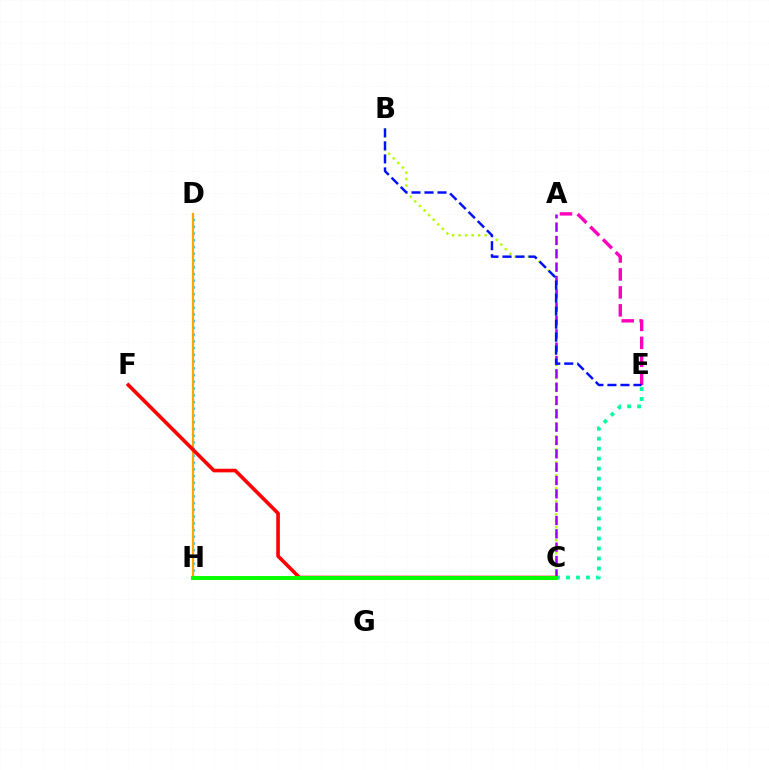{('B', 'C'): [{'color': '#b3ff00', 'line_style': 'dotted', 'thickness': 1.76}], ('C', 'E'): [{'color': '#00ff9d', 'line_style': 'dotted', 'thickness': 2.71}], ('D', 'H'): [{'color': '#00b5ff', 'line_style': 'dotted', 'thickness': 1.83}, {'color': '#ffa500', 'line_style': 'solid', 'thickness': 1.6}], ('A', 'C'): [{'color': '#9b00ff', 'line_style': 'dashed', 'thickness': 1.81}], ('C', 'F'): [{'color': '#ff0000', 'line_style': 'solid', 'thickness': 2.6}], ('A', 'E'): [{'color': '#ff00bd', 'line_style': 'dashed', 'thickness': 2.44}], ('C', 'H'): [{'color': '#08ff00', 'line_style': 'solid', 'thickness': 2.85}], ('B', 'E'): [{'color': '#0010ff', 'line_style': 'dashed', 'thickness': 1.77}]}